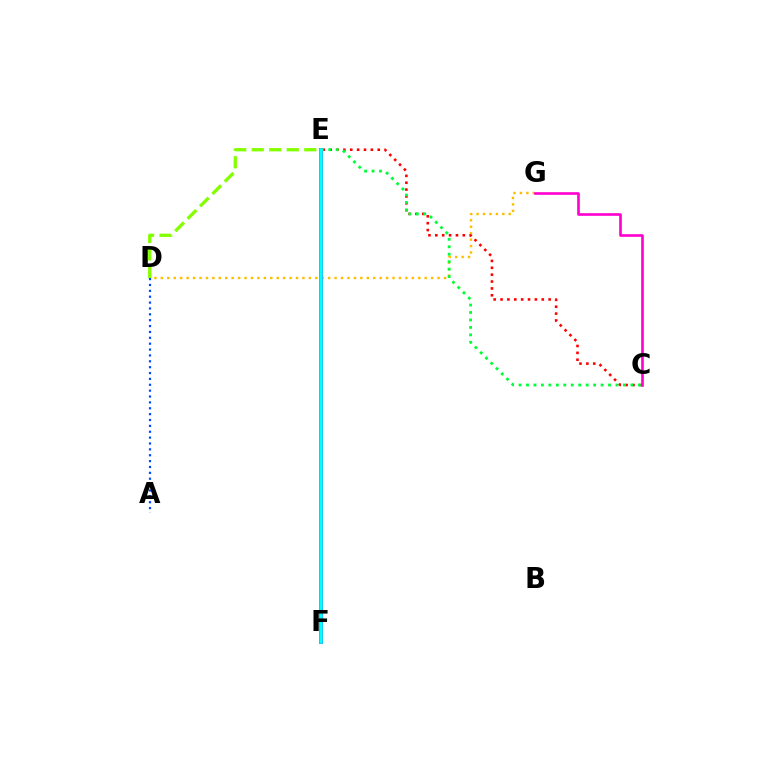{('D', 'G'): [{'color': '#ffbd00', 'line_style': 'dotted', 'thickness': 1.75}], ('C', 'E'): [{'color': '#ff0000', 'line_style': 'dotted', 'thickness': 1.87}, {'color': '#00ff39', 'line_style': 'dotted', 'thickness': 2.03}], ('E', 'F'): [{'color': '#7200ff', 'line_style': 'solid', 'thickness': 2.77}, {'color': '#00fff6', 'line_style': 'solid', 'thickness': 2.54}], ('D', 'E'): [{'color': '#84ff00', 'line_style': 'dashed', 'thickness': 2.38}], ('A', 'D'): [{'color': '#004bff', 'line_style': 'dotted', 'thickness': 1.6}], ('C', 'G'): [{'color': '#ff00cf', 'line_style': 'solid', 'thickness': 1.9}]}